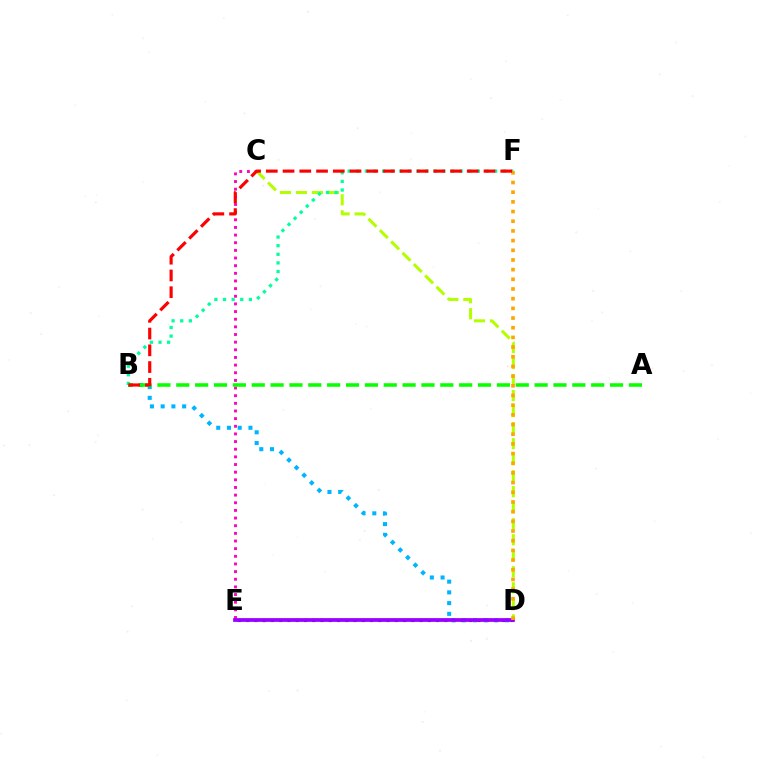{('D', 'E'): [{'color': '#0010ff', 'line_style': 'dotted', 'thickness': 2.24}, {'color': '#9b00ff', 'line_style': 'solid', 'thickness': 2.7}], ('C', 'D'): [{'color': '#b3ff00', 'line_style': 'dashed', 'thickness': 2.18}], ('B', 'D'): [{'color': '#00b5ff', 'line_style': 'dotted', 'thickness': 2.92}], ('C', 'E'): [{'color': '#ff00bd', 'line_style': 'dotted', 'thickness': 2.08}], ('B', 'F'): [{'color': '#00ff9d', 'line_style': 'dotted', 'thickness': 2.34}, {'color': '#ff0000', 'line_style': 'dashed', 'thickness': 2.27}], ('A', 'B'): [{'color': '#08ff00', 'line_style': 'dashed', 'thickness': 2.56}], ('D', 'F'): [{'color': '#ffa500', 'line_style': 'dotted', 'thickness': 2.63}]}